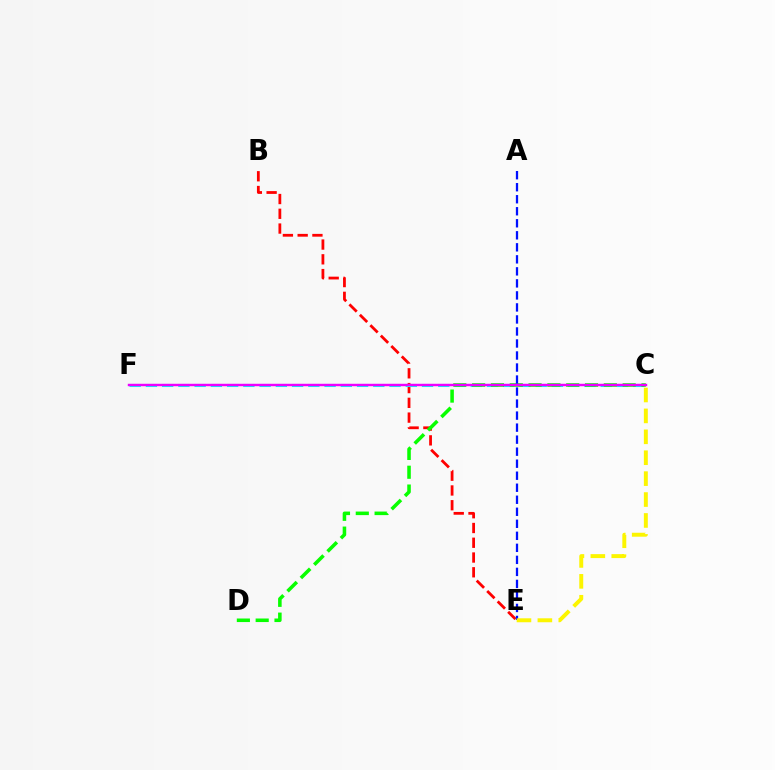{('B', 'E'): [{'color': '#ff0000', 'line_style': 'dashed', 'thickness': 2.01}], ('C', 'F'): [{'color': '#00fff6', 'line_style': 'dashed', 'thickness': 2.21}, {'color': '#ee00ff', 'line_style': 'solid', 'thickness': 1.75}], ('C', 'D'): [{'color': '#08ff00', 'line_style': 'dashed', 'thickness': 2.56}], ('A', 'E'): [{'color': '#0010ff', 'line_style': 'dashed', 'thickness': 1.63}], ('C', 'E'): [{'color': '#fcf500', 'line_style': 'dashed', 'thickness': 2.84}]}